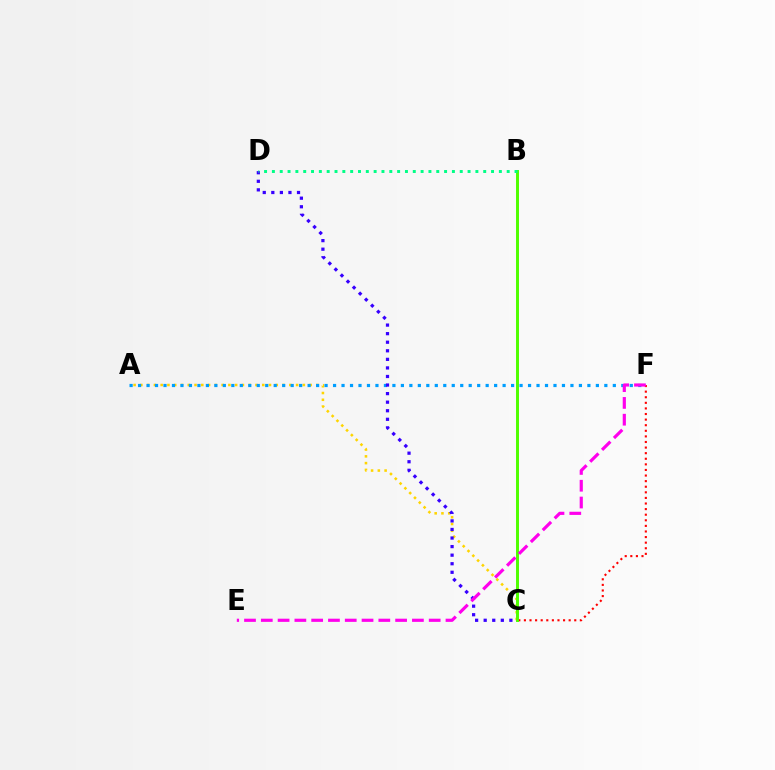{('A', 'C'): [{'color': '#ffd500', 'line_style': 'dotted', 'thickness': 1.84}], ('C', 'F'): [{'color': '#ff0000', 'line_style': 'dotted', 'thickness': 1.52}], ('A', 'F'): [{'color': '#009eff', 'line_style': 'dotted', 'thickness': 2.3}], ('B', 'C'): [{'color': '#4fff00', 'line_style': 'solid', 'thickness': 2.12}], ('C', 'D'): [{'color': '#3700ff', 'line_style': 'dotted', 'thickness': 2.33}], ('E', 'F'): [{'color': '#ff00ed', 'line_style': 'dashed', 'thickness': 2.28}], ('B', 'D'): [{'color': '#00ff86', 'line_style': 'dotted', 'thickness': 2.13}]}